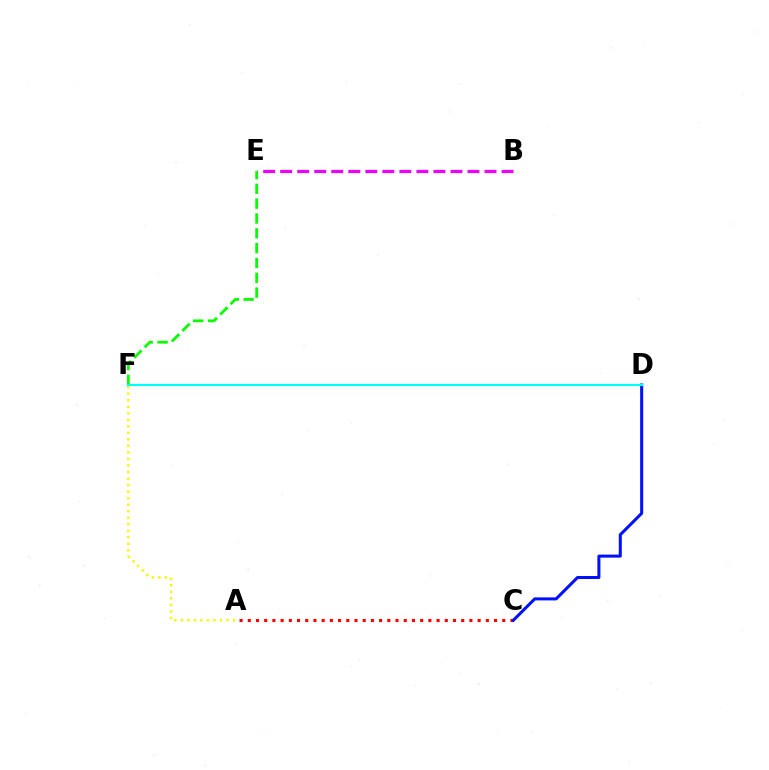{('A', 'C'): [{'color': '#ff0000', 'line_style': 'dotted', 'thickness': 2.23}], ('B', 'E'): [{'color': '#ee00ff', 'line_style': 'dashed', 'thickness': 2.31}], ('E', 'F'): [{'color': '#08ff00', 'line_style': 'dashed', 'thickness': 2.01}], ('C', 'D'): [{'color': '#0010ff', 'line_style': 'solid', 'thickness': 2.18}], ('A', 'F'): [{'color': '#fcf500', 'line_style': 'dotted', 'thickness': 1.77}], ('D', 'F'): [{'color': '#00fff6', 'line_style': 'solid', 'thickness': 1.58}]}